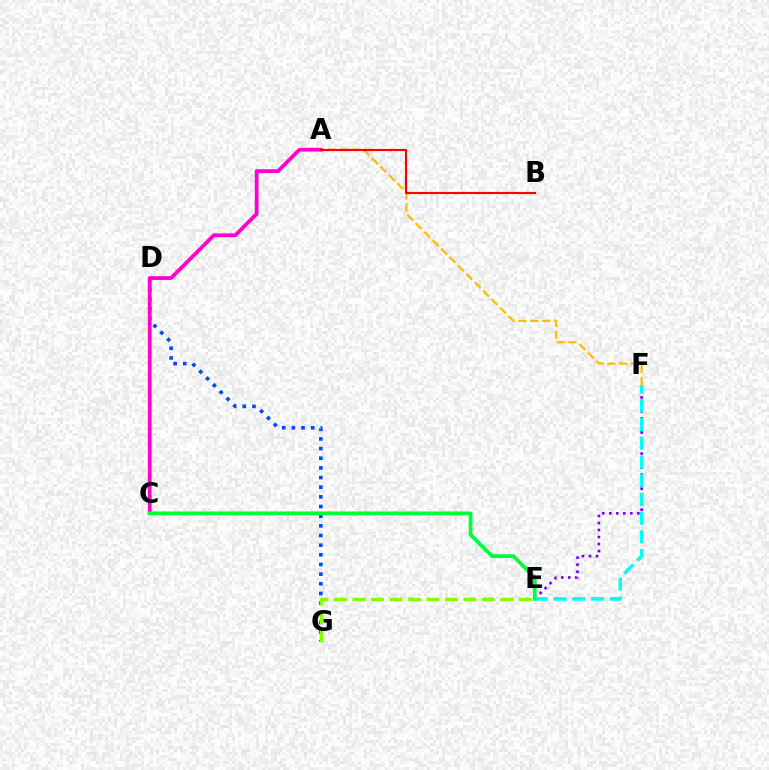{('E', 'F'): [{'color': '#7200ff', 'line_style': 'dotted', 'thickness': 1.91}, {'color': '#00fff6', 'line_style': 'dashed', 'thickness': 2.54}], ('A', 'F'): [{'color': '#ffbd00', 'line_style': 'dashed', 'thickness': 1.62}], ('D', 'G'): [{'color': '#004bff', 'line_style': 'dotted', 'thickness': 2.62}], ('A', 'C'): [{'color': '#ff00cf', 'line_style': 'solid', 'thickness': 2.71}], ('E', 'G'): [{'color': '#84ff00', 'line_style': 'dashed', 'thickness': 2.51}], ('A', 'B'): [{'color': '#ff0000', 'line_style': 'solid', 'thickness': 1.55}], ('C', 'E'): [{'color': '#00ff39', 'line_style': 'solid', 'thickness': 2.69}]}